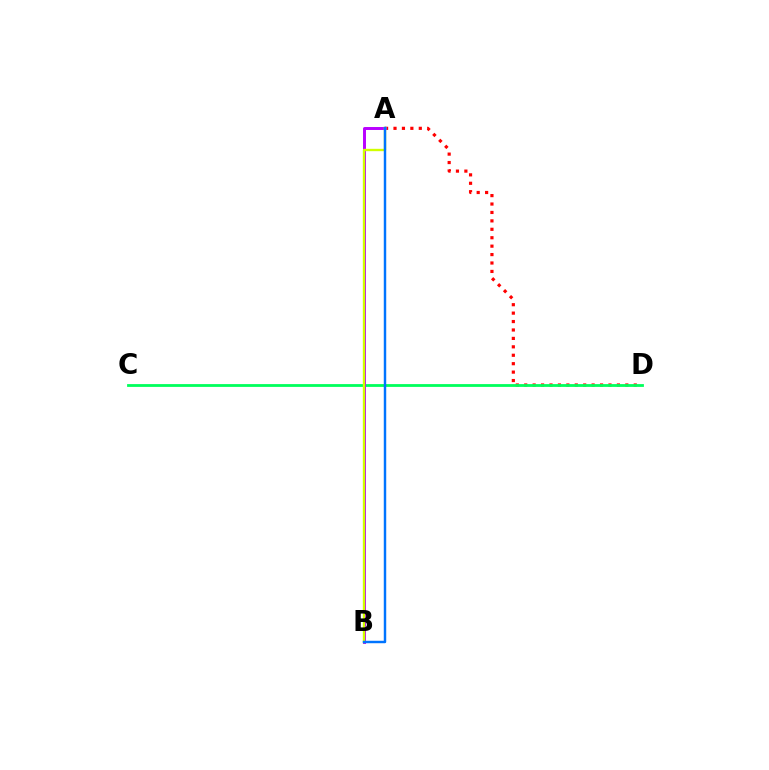{('A', 'D'): [{'color': '#ff0000', 'line_style': 'dotted', 'thickness': 2.29}], ('C', 'D'): [{'color': '#00ff5c', 'line_style': 'solid', 'thickness': 2.01}], ('A', 'B'): [{'color': '#b900ff', 'line_style': 'solid', 'thickness': 2.13}, {'color': '#d1ff00', 'line_style': 'solid', 'thickness': 1.7}, {'color': '#0074ff', 'line_style': 'solid', 'thickness': 1.76}]}